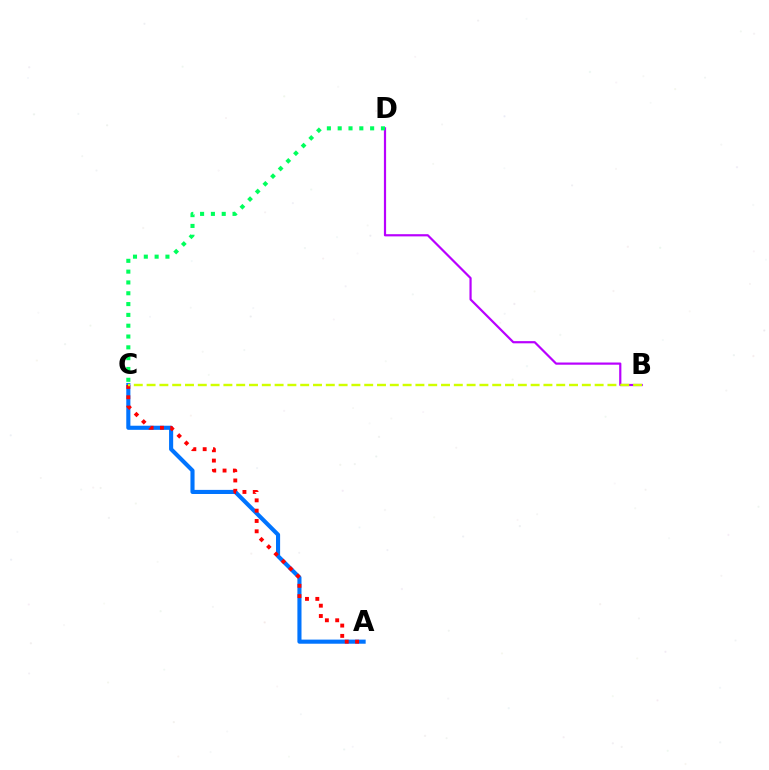{('B', 'D'): [{'color': '#b900ff', 'line_style': 'solid', 'thickness': 1.58}], ('A', 'C'): [{'color': '#0074ff', 'line_style': 'solid', 'thickness': 2.96}, {'color': '#ff0000', 'line_style': 'dotted', 'thickness': 2.8}], ('C', 'D'): [{'color': '#00ff5c', 'line_style': 'dotted', 'thickness': 2.94}], ('B', 'C'): [{'color': '#d1ff00', 'line_style': 'dashed', 'thickness': 1.74}]}